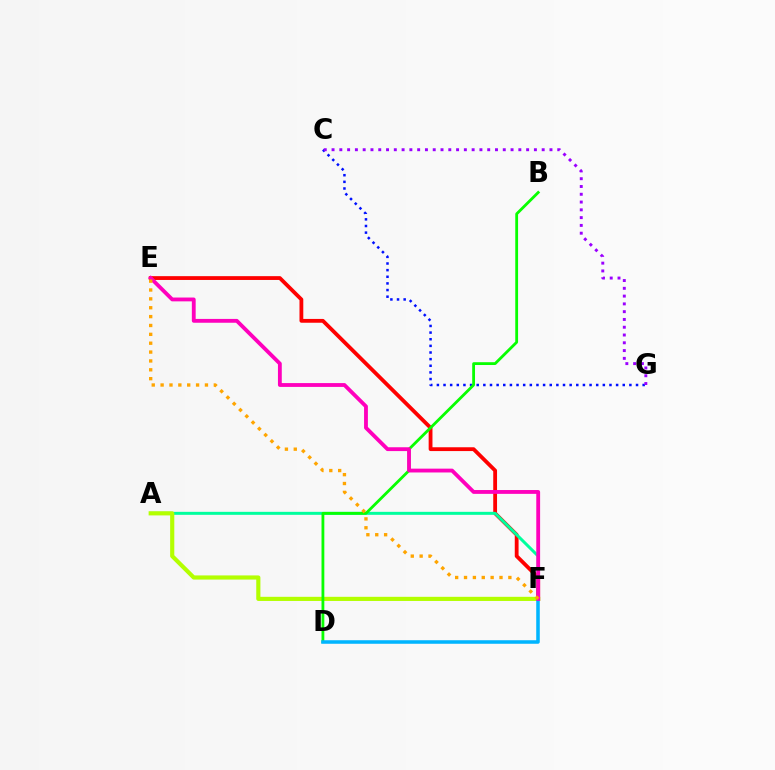{('E', 'F'): [{'color': '#ff0000', 'line_style': 'solid', 'thickness': 2.74}, {'color': '#ff00bd', 'line_style': 'solid', 'thickness': 2.76}, {'color': '#ffa500', 'line_style': 'dotted', 'thickness': 2.41}], ('A', 'F'): [{'color': '#00ff9d', 'line_style': 'solid', 'thickness': 2.15}, {'color': '#b3ff00', 'line_style': 'solid', 'thickness': 2.99}], ('C', 'G'): [{'color': '#0010ff', 'line_style': 'dotted', 'thickness': 1.8}, {'color': '#9b00ff', 'line_style': 'dotted', 'thickness': 2.11}], ('B', 'D'): [{'color': '#08ff00', 'line_style': 'solid', 'thickness': 2.02}], ('D', 'F'): [{'color': '#00b5ff', 'line_style': 'solid', 'thickness': 2.55}]}